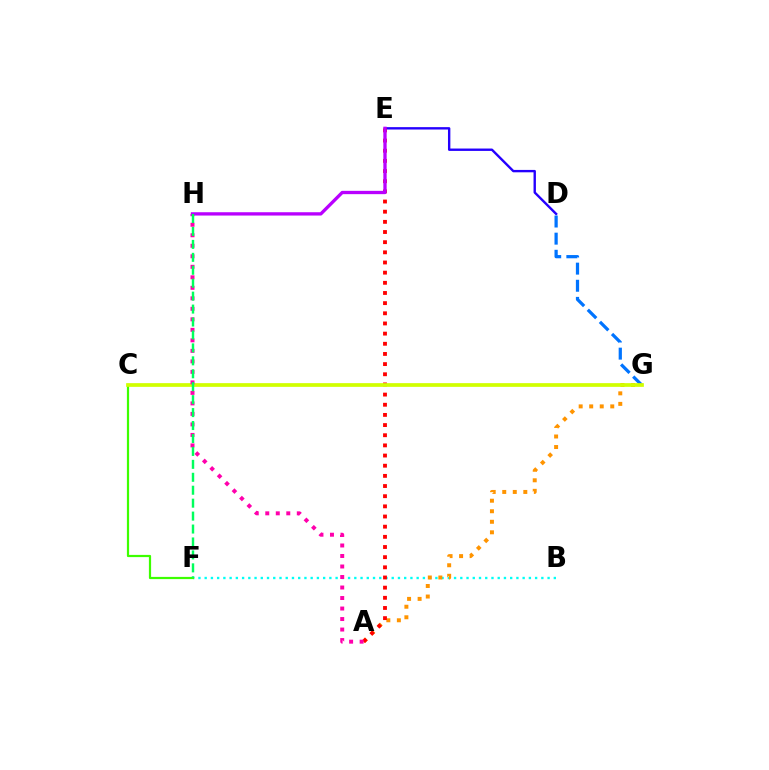{('B', 'F'): [{'color': '#00fff6', 'line_style': 'dotted', 'thickness': 1.69}], ('D', 'E'): [{'color': '#2500ff', 'line_style': 'solid', 'thickness': 1.72}], ('A', 'G'): [{'color': '#ff9400', 'line_style': 'dotted', 'thickness': 2.86}], ('A', 'E'): [{'color': '#ff0000', 'line_style': 'dotted', 'thickness': 2.76}], ('D', 'G'): [{'color': '#0074ff', 'line_style': 'dashed', 'thickness': 2.33}], ('C', 'F'): [{'color': '#3dff00', 'line_style': 'solid', 'thickness': 1.59}], ('C', 'G'): [{'color': '#d1ff00', 'line_style': 'solid', 'thickness': 2.67}], ('A', 'H'): [{'color': '#ff00ac', 'line_style': 'dotted', 'thickness': 2.86}], ('E', 'H'): [{'color': '#b900ff', 'line_style': 'solid', 'thickness': 2.39}], ('F', 'H'): [{'color': '#00ff5c', 'line_style': 'dashed', 'thickness': 1.76}]}